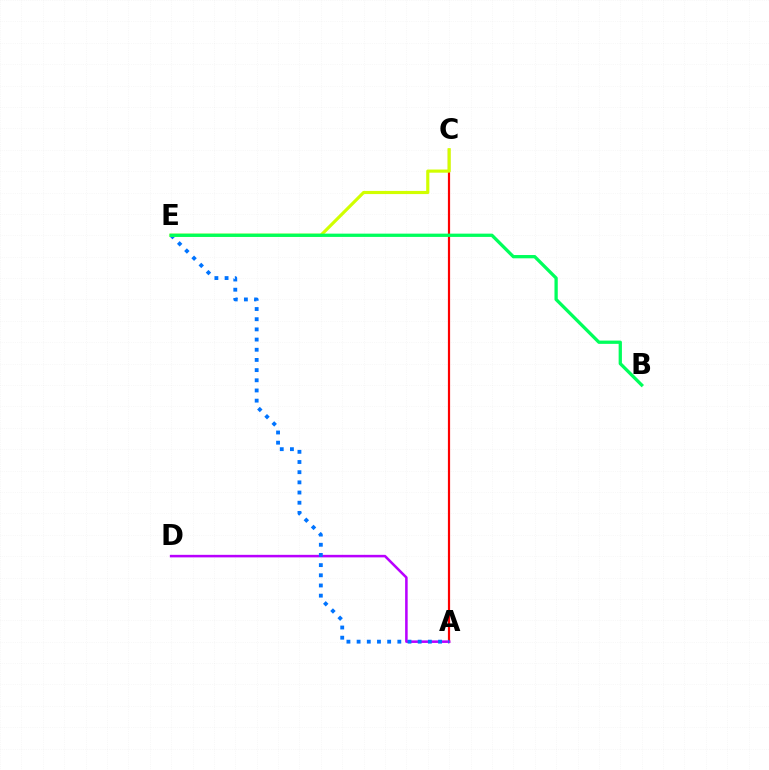{('A', 'C'): [{'color': '#ff0000', 'line_style': 'solid', 'thickness': 1.59}], ('A', 'D'): [{'color': '#b900ff', 'line_style': 'solid', 'thickness': 1.83}], ('A', 'E'): [{'color': '#0074ff', 'line_style': 'dotted', 'thickness': 2.77}], ('C', 'E'): [{'color': '#d1ff00', 'line_style': 'solid', 'thickness': 2.27}], ('B', 'E'): [{'color': '#00ff5c', 'line_style': 'solid', 'thickness': 2.36}]}